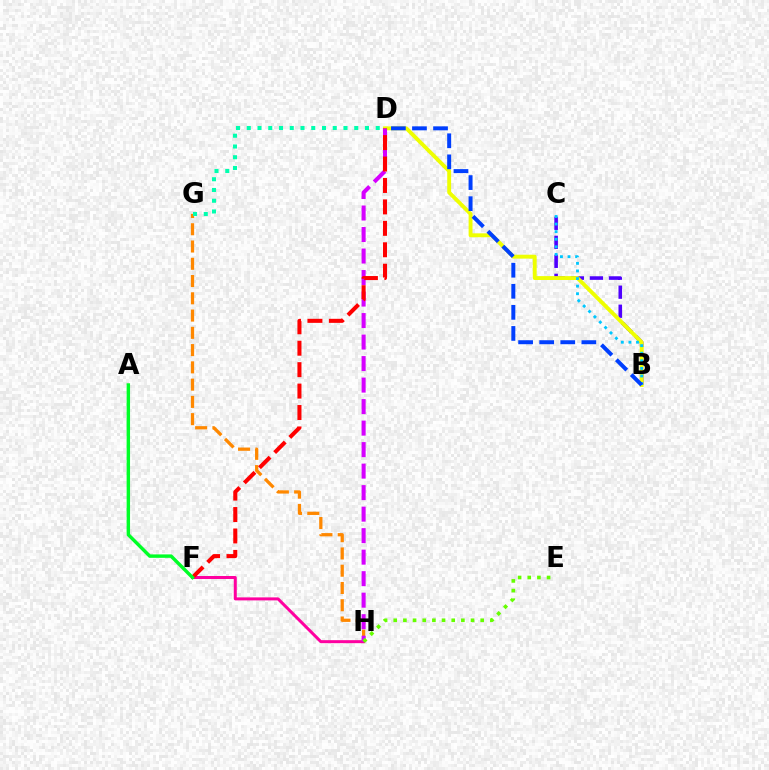{('B', 'C'): [{'color': '#4f00ff', 'line_style': 'dashed', 'thickness': 2.58}, {'color': '#00c7ff', 'line_style': 'dotted', 'thickness': 2.06}], ('G', 'H'): [{'color': '#ff8800', 'line_style': 'dashed', 'thickness': 2.35}], ('B', 'D'): [{'color': '#eeff00', 'line_style': 'solid', 'thickness': 2.8}, {'color': '#003fff', 'line_style': 'dashed', 'thickness': 2.86}], ('F', 'H'): [{'color': '#ff00a0', 'line_style': 'solid', 'thickness': 2.16}], ('D', 'H'): [{'color': '#d600ff', 'line_style': 'dashed', 'thickness': 2.92}], ('D', 'F'): [{'color': '#ff0000', 'line_style': 'dashed', 'thickness': 2.91}], ('E', 'H'): [{'color': '#66ff00', 'line_style': 'dotted', 'thickness': 2.63}], ('A', 'F'): [{'color': '#00ff27', 'line_style': 'solid', 'thickness': 2.46}], ('D', 'G'): [{'color': '#00ffaf', 'line_style': 'dotted', 'thickness': 2.92}]}